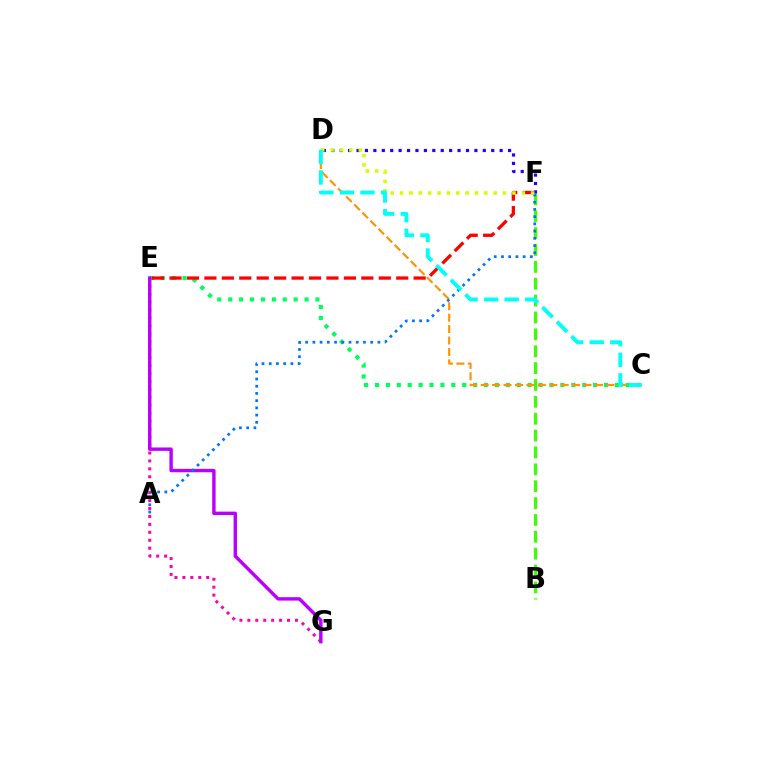{('C', 'E'): [{'color': '#00ff5c', 'line_style': 'dotted', 'thickness': 2.96}], ('B', 'F'): [{'color': '#3dff00', 'line_style': 'dashed', 'thickness': 2.29}], ('E', 'F'): [{'color': '#ff0000', 'line_style': 'dashed', 'thickness': 2.37}], ('C', 'D'): [{'color': '#ff9400', 'line_style': 'dashed', 'thickness': 1.55}, {'color': '#00fff6', 'line_style': 'dashed', 'thickness': 2.79}], ('D', 'F'): [{'color': '#2500ff', 'line_style': 'dotted', 'thickness': 2.29}, {'color': '#d1ff00', 'line_style': 'dotted', 'thickness': 2.54}], ('E', 'G'): [{'color': '#ff00ac', 'line_style': 'dotted', 'thickness': 2.16}, {'color': '#b900ff', 'line_style': 'solid', 'thickness': 2.45}], ('A', 'F'): [{'color': '#0074ff', 'line_style': 'dotted', 'thickness': 1.96}]}